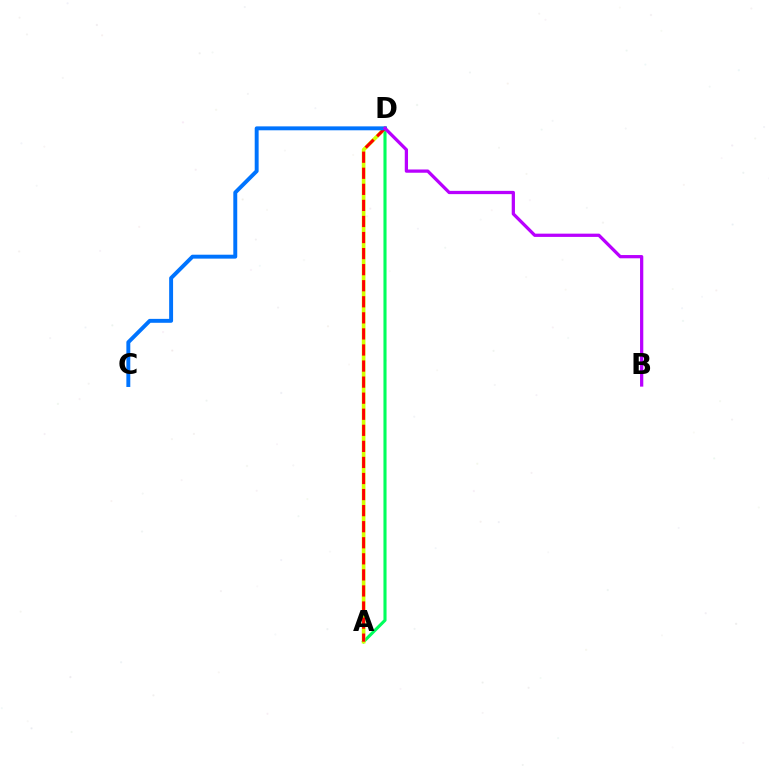{('A', 'D'): [{'color': '#00ff5c', 'line_style': 'solid', 'thickness': 2.23}, {'color': '#d1ff00', 'line_style': 'solid', 'thickness': 2.63}, {'color': '#ff0000', 'line_style': 'dashed', 'thickness': 2.18}], ('C', 'D'): [{'color': '#0074ff', 'line_style': 'solid', 'thickness': 2.82}], ('B', 'D'): [{'color': '#b900ff', 'line_style': 'solid', 'thickness': 2.34}]}